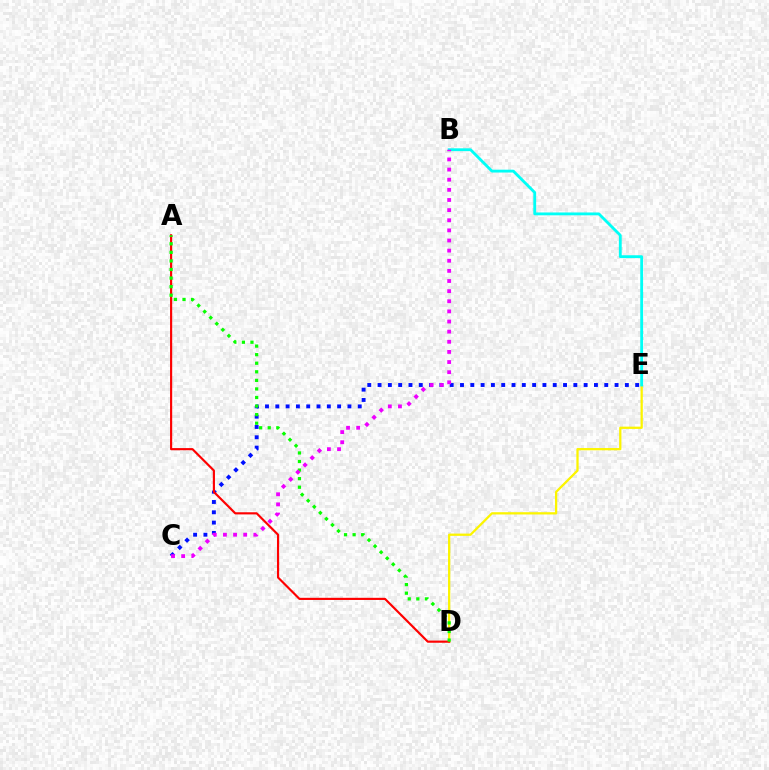{('C', 'E'): [{'color': '#0010ff', 'line_style': 'dotted', 'thickness': 2.8}], ('D', 'E'): [{'color': '#fcf500', 'line_style': 'solid', 'thickness': 1.64}], ('B', 'E'): [{'color': '#00fff6', 'line_style': 'solid', 'thickness': 2.04}], ('A', 'D'): [{'color': '#ff0000', 'line_style': 'solid', 'thickness': 1.55}, {'color': '#08ff00', 'line_style': 'dotted', 'thickness': 2.33}], ('B', 'C'): [{'color': '#ee00ff', 'line_style': 'dotted', 'thickness': 2.75}]}